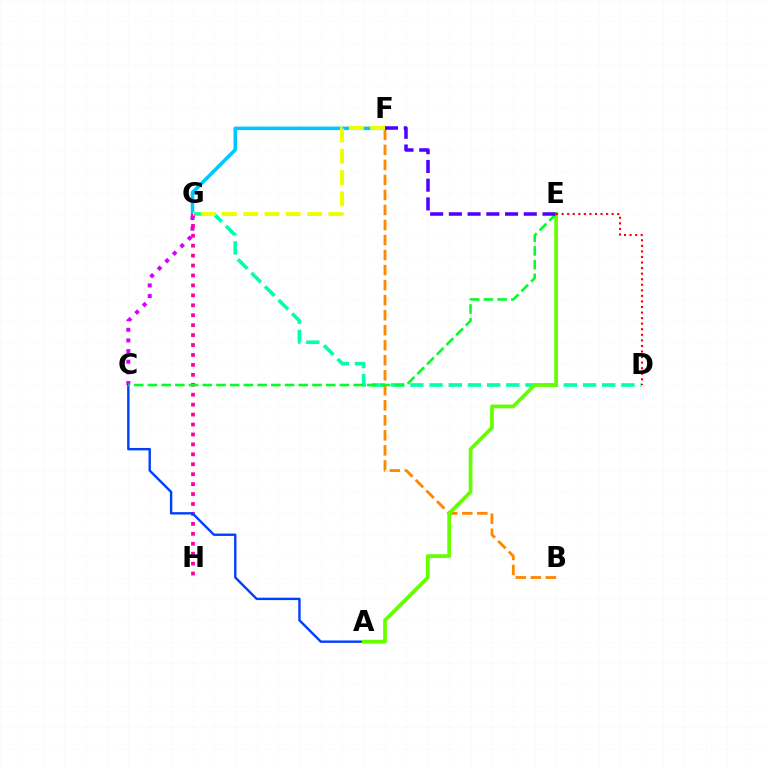{('D', 'G'): [{'color': '#00ffaf', 'line_style': 'dashed', 'thickness': 2.61}], ('B', 'F'): [{'color': '#ff8800', 'line_style': 'dashed', 'thickness': 2.04}], ('C', 'G'): [{'color': '#d600ff', 'line_style': 'dotted', 'thickness': 2.89}], ('F', 'G'): [{'color': '#00c7ff', 'line_style': 'solid', 'thickness': 2.55}, {'color': '#eeff00', 'line_style': 'dashed', 'thickness': 2.89}], ('G', 'H'): [{'color': '#ff00a0', 'line_style': 'dotted', 'thickness': 2.7}], ('A', 'C'): [{'color': '#003fff', 'line_style': 'solid', 'thickness': 1.73}], ('A', 'E'): [{'color': '#66ff00', 'line_style': 'solid', 'thickness': 2.69}], ('C', 'E'): [{'color': '#00ff27', 'line_style': 'dashed', 'thickness': 1.86}], ('D', 'E'): [{'color': '#ff0000', 'line_style': 'dotted', 'thickness': 1.51}], ('E', 'F'): [{'color': '#4f00ff', 'line_style': 'dashed', 'thickness': 2.54}]}